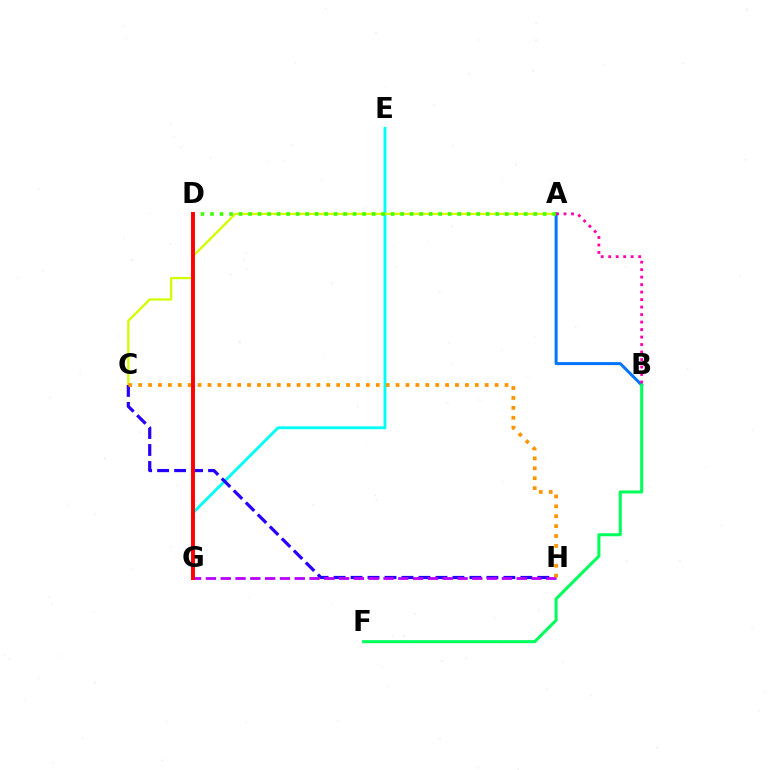{('E', 'G'): [{'color': '#00fff6', 'line_style': 'solid', 'thickness': 2.07}], ('A', 'C'): [{'color': '#d1ff00', 'line_style': 'solid', 'thickness': 1.65}], ('C', 'H'): [{'color': '#2500ff', 'line_style': 'dashed', 'thickness': 2.31}, {'color': '#ff9400', 'line_style': 'dotted', 'thickness': 2.69}], ('A', 'B'): [{'color': '#0074ff', 'line_style': 'solid', 'thickness': 2.15}, {'color': '#ff00ac', 'line_style': 'dotted', 'thickness': 2.04}], ('A', 'D'): [{'color': '#3dff00', 'line_style': 'dotted', 'thickness': 2.58}], ('G', 'H'): [{'color': '#b900ff', 'line_style': 'dashed', 'thickness': 2.01}], ('B', 'F'): [{'color': '#00ff5c', 'line_style': 'solid', 'thickness': 2.19}], ('D', 'G'): [{'color': '#ff0000', 'line_style': 'solid', 'thickness': 2.82}]}